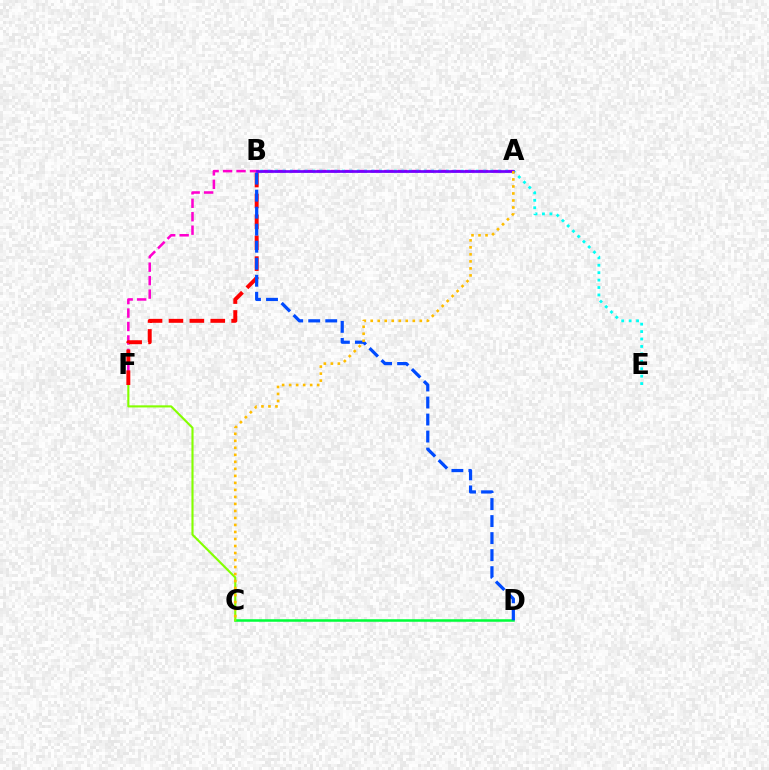{('C', 'D'): [{'color': '#00ff39', 'line_style': 'solid', 'thickness': 1.82}], ('C', 'F'): [{'color': '#84ff00', 'line_style': 'solid', 'thickness': 1.53}], ('A', 'F'): [{'color': '#ff00cf', 'line_style': 'dashed', 'thickness': 1.83}], ('B', 'F'): [{'color': '#ff0000', 'line_style': 'dashed', 'thickness': 2.84}], ('B', 'D'): [{'color': '#004bff', 'line_style': 'dashed', 'thickness': 2.31}], ('B', 'E'): [{'color': '#00fff6', 'line_style': 'dotted', 'thickness': 2.02}], ('A', 'B'): [{'color': '#7200ff', 'line_style': 'solid', 'thickness': 1.95}], ('A', 'C'): [{'color': '#ffbd00', 'line_style': 'dotted', 'thickness': 1.91}]}